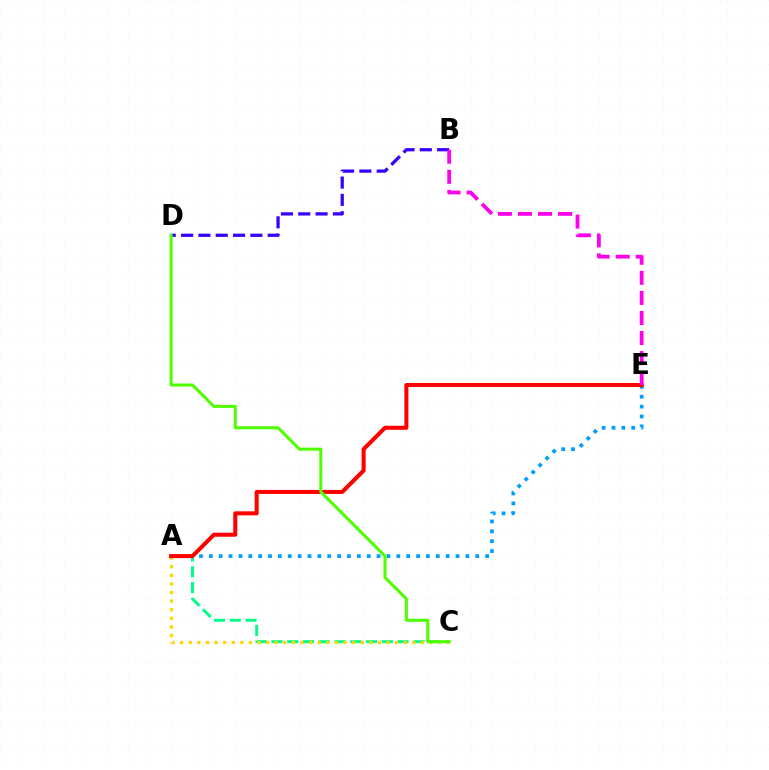{('A', 'E'): [{'color': '#009eff', 'line_style': 'dotted', 'thickness': 2.68}, {'color': '#ff0000', 'line_style': 'solid', 'thickness': 2.91}], ('A', 'C'): [{'color': '#00ff86', 'line_style': 'dashed', 'thickness': 2.14}, {'color': '#ffd500', 'line_style': 'dotted', 'thickness': 2.34}], ('B', 'D'): [{'color': '#3700ff', 'line_style': 'dashed', 'thickness': 2.35}], ('B', 'E'): [{'color': '#ff00ed', 'line_style': 'dashed', 'thickness': 2.73}], ('C', 'D'): [{'color': '#4fff00', 'line_style': 'solid', 'thickness': 2.2}]}